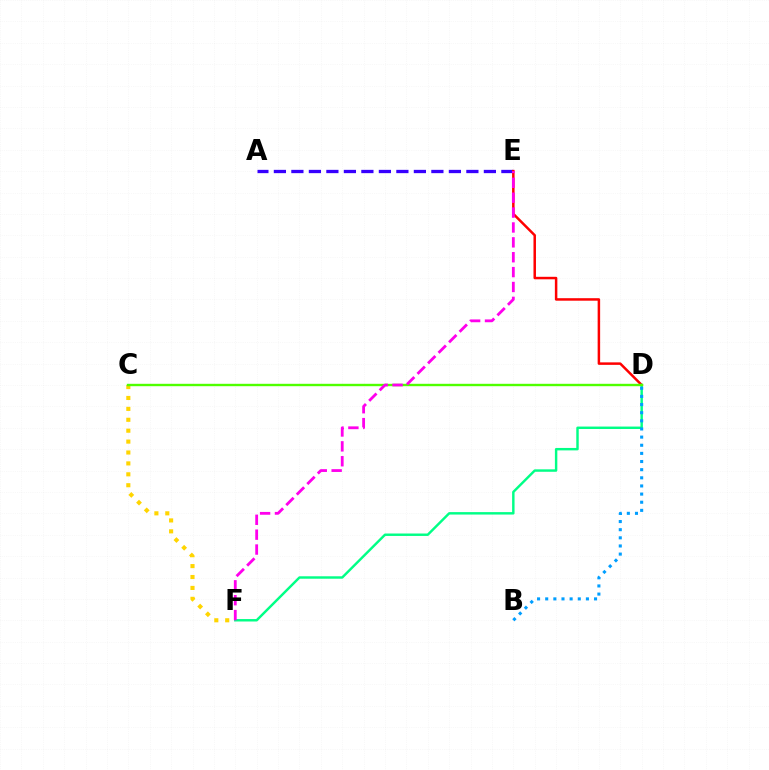{('A', 'E'): [{'color': '#3700ff', 'line_style': 'dashed', 'thickness': 2.38}], ('D', 'E'): [{'color': '#ff0000', 'line_style': 'solid', 'thickness': 1.8}], ('C', 'F'): [{'color': '#ffd500', 'line_style': 'dotted', 'thickness': 2.96}], ('D', 'F'): [{'color': '#00ff86', 'line_style': 'solid', 'thickness': 1.75}], ('C', 'D'): [{'color': '#4fff00', 'line_style': 'solid', 'thickness': 1.72}], ('E', 'F'): [{'color': '#ff00ed', 'line_style': 'dashed', 'thickness': 2.02}], ('B', 'D'): [{'color': '#009eff', 'line_style': 'dotted', 'thickness': 2.21}]}